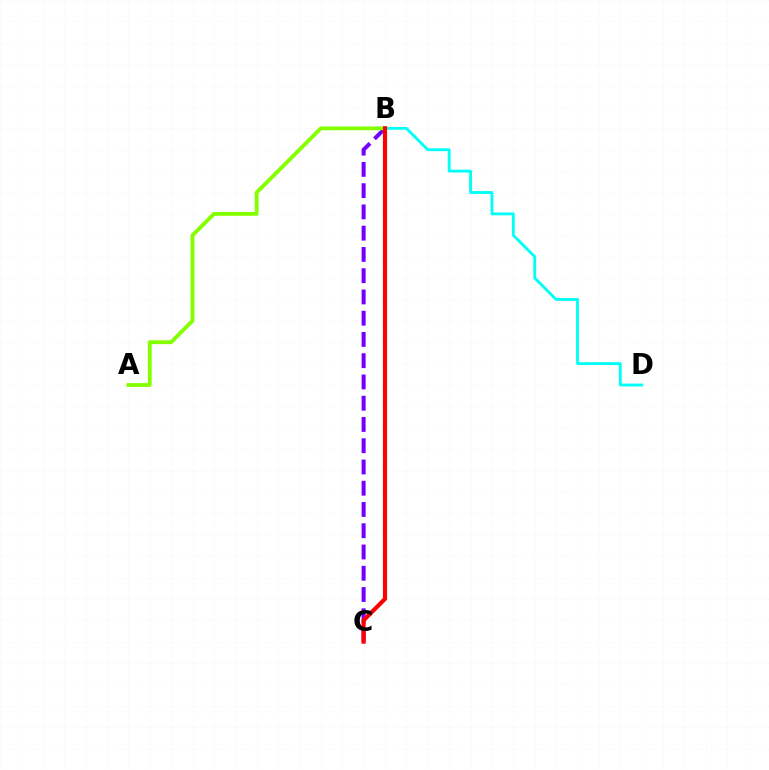{('B', 'C'): [{'color': '#7200ff', 'line_style': 'dashed', 'thickness': 2.89}, {'color': '#ff0000', 'line_style': 'solid', 'thickness': 2.99}], ('A', 'B'): [{'color': '#84ff00', 'line_style': 'solid', 'thickness': 2.77}], ('B', 'D'): [{'color': '#00fff6', 'line_style': 'solid', 'thickness': 2.05}]}